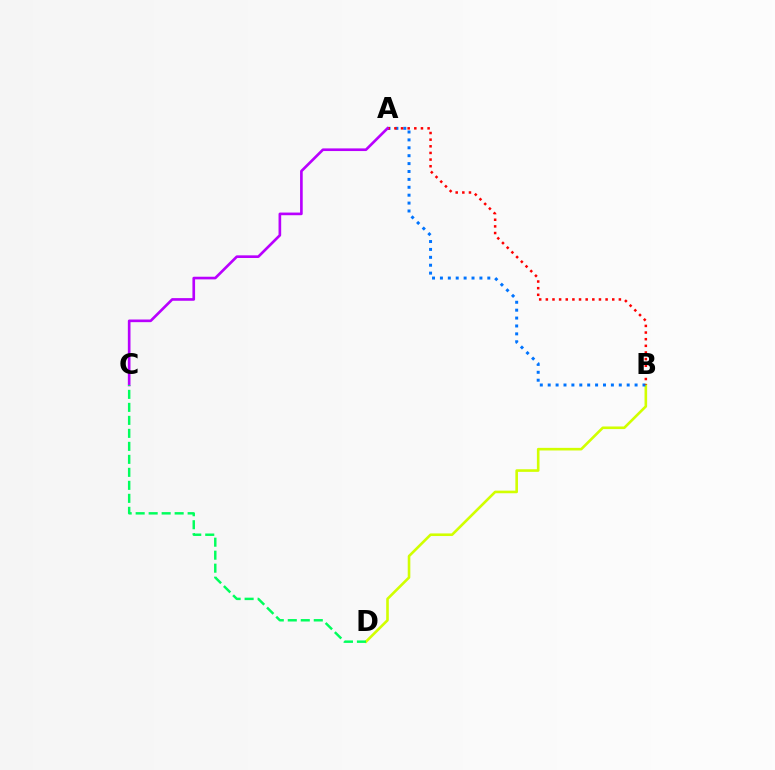{('B', 'D'): [{'color': '#d1ff00', 'line_style': 'solid', 'thickness': 1.88}], ('A', 'B'): [{'color': '#0074ff', 'line_style': 'dotted', 'thickness': 2.15}, {'color': '#ff0000', 'line_style': 'dotted', 'thickness': 1.8}], ('A', 'C'): [{'color': '#b900ff', 'line_style': 'solid', 'thickness': 1.91}], ('C', 'D'): [{'color': '#00ff5c', 'line_style': 'dashed', 'thickness': 1.77}]}